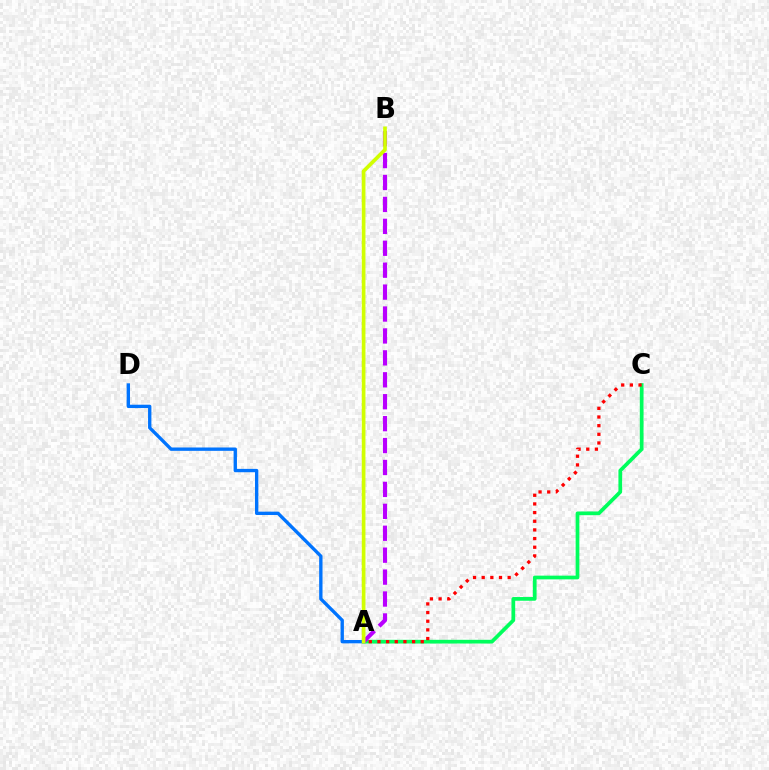{('A', 'C'): [{'color': '#00ff5c', 'line_style': 'solid', 'thickness': 2.68}, {'color': '#ff0000', 'line_style': 'dotted', 'thickness': 2.35}], ('A', 'D'): [{'color': '#0074ff', 'line_style': 'solid', 'thickness': 2.41}], ('A', 'B'): [{'color': '#b900ff', 'line_style': 'dashed', 'thickness': 2.98}, {'color': '#d1ff00', 'line_style': 'solid', 'thickness': 2.64}]}